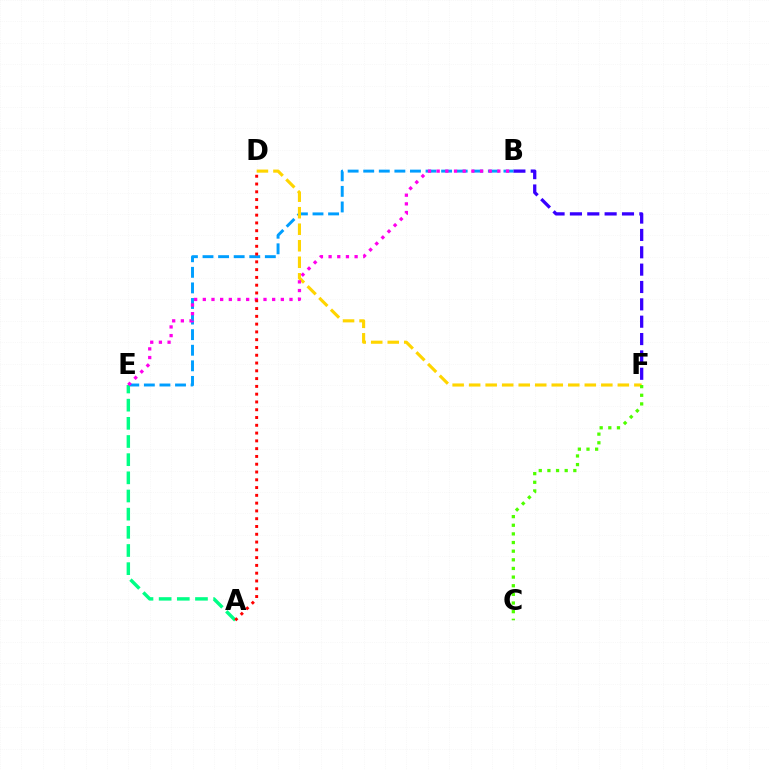{('B', 'F'): [{'color': '#3700ff', 'line_style': 'dashed', 'thickness': 2.36}], ('B', 'E'): [{'color': '#009eff', 'line_style': 'dashed', 'thickness': 2.12}, {'color': '#ff00ed', 'line_style': 'dotted', 'thickness': 2.36}], ('D', 'F'): [{'color': '#ffd500', 'line_style': 'dashed', 'thickness': 2.24}], ('A', 'E'): [{'color': '#00ff86', 'line_style': 'dashed', 'thickness': 2.47}], ('A', 'D'): [{'color': '#ff0000', 'line_style': 'dotted', 'thickness': 2.11}], ('C', 'F'): [{'color': '#4fff00', 'line_style': 'dotted', 'thickness': 2.35}]}